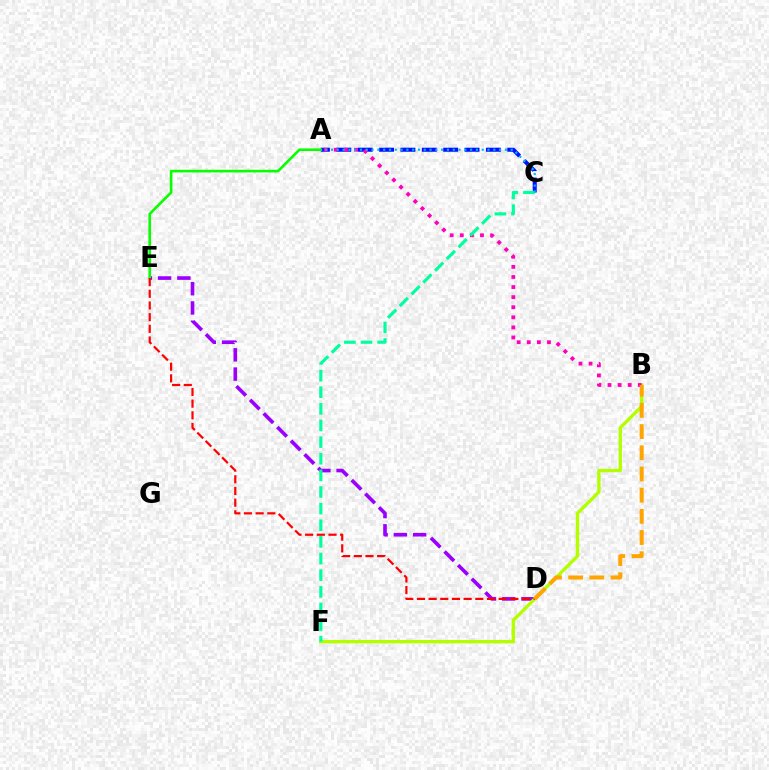{('D', 'E'): [{'color': '#9b00ff', 'line_style': 'dashed', 'thickness': 2.62}, {'color': '#ff0000', 'line_style': 'dashed', 'thickness': 1.59}], ('A', 'C'): [{'color': '#0010ff', 'line_style': 'dashed', 'thickness': 2.9}, {'color': '#00b5ff', 'line_style': 'dotted', 'thickness': 1.57}], ('B', 'F'): [{'color': '#b3ff00', 'line_style': 'solid', 'thickness': 2.42}], ('A', 'E'): [{'color': '#08ff00', 'line_style': 'solid', 'thickness': 1.89}], ('A', 'B'): [{'color': '#ff00bd', 'line_style': 'dotted', 'thickness': 2.74}], ('C', 'F'): [{'color': '#00ff9d', 'line_style': 'dashed', 'thickness': 2.26}], ('B', 'D'): [{'color': '#ffa500', 'line_style': 'dashed', 'thickness': 2.88}]}